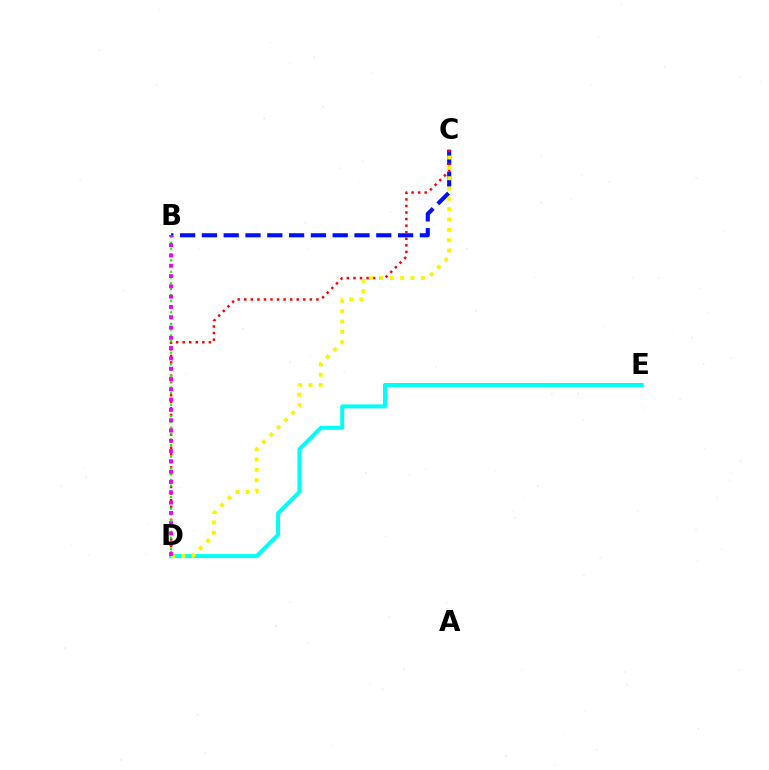{('D', 'E'): [{'color': '#00fff6', 'line_style': 'solid', 'thickness': 2.88}], ('B', 'C'): [{'color': '#0010ff', 'line_style': 'dashed', 'thickness': 2.96}], ('C', 'D'): [{'color': '#ff0000', 'line_style': 'dotted', 'thickness': 1.78}, {'color': '#fcf500', 'line_style': 'dotted', 'thickness': 2.81}], ('B', 'D'): [{'color': '#08ff00', 'line_style': 'dotted', 'thickness': 1.57}, {'color': '#ee00ff', 'line_style': 'dotted', 'thickness': 2.8}]}